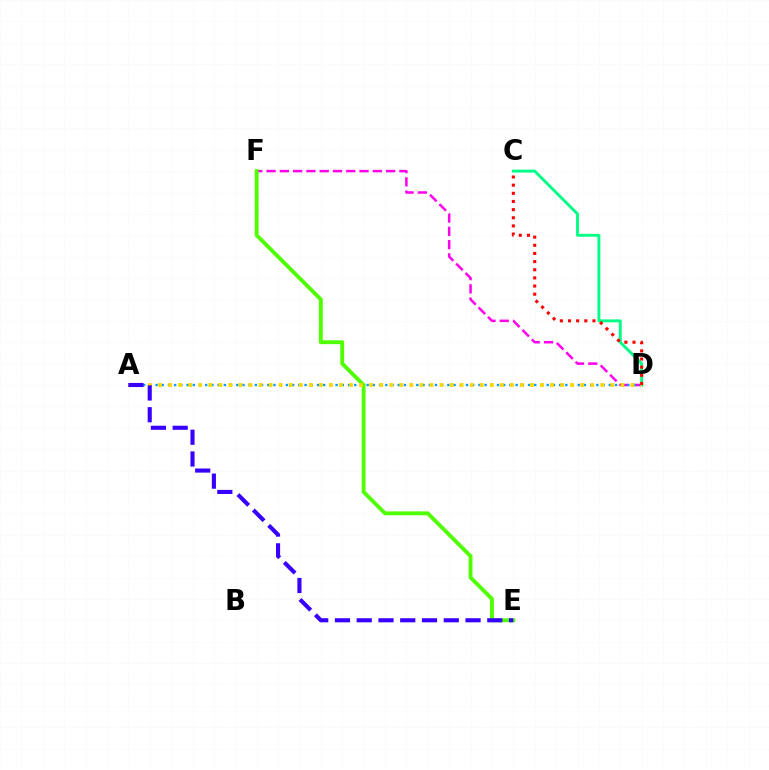{('D', 'F'): [{'color': '#ff00ed', 'line_style': 'dashed', 'thickness': 1.8}], ('A', 'D'): [{'color': '#009eff', 'line_style': 'dotted', 'thickness': 1.69}, {'color': '#ffd500', 'line_style': 'dotted', 'thickness': 2.73}], ('C', 'D'): [{'color': '#00ff86', 'line_style': 'solid', 'thickness': 2.1}, {'color': '#ff0000', 'line_style': 'dotted', 'thickness': 2.21}], ('E', 'F'): [{'color': '#4fff00', 'line_style': 'solid', 'thickness': 2.78}], ('A', 'E'): [{'color': '#3700ff', 'line_style': 'dashed', 'thickness': 2.96}]}